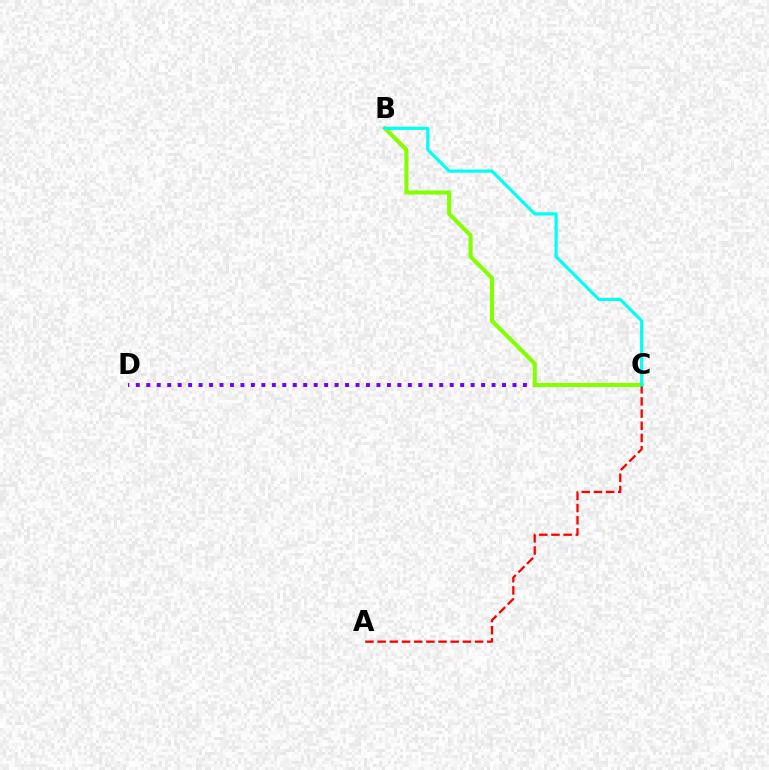{('C', 'D'): [{'color': '#7200ff', 'line_style': 'dotted', 'thickness': 2.84}], ('B', 'C'): [{'color': '#84ff00', 'line_style': 'solid', 'thickness': 2.95}, {'color': '#00fff6', 'line_style': 'solid', 'thickness': 2.28}], ('A', 'C'): [{'color': '#ff0000', 'line_style': 'dashed', 'thickness': 1.65}]}